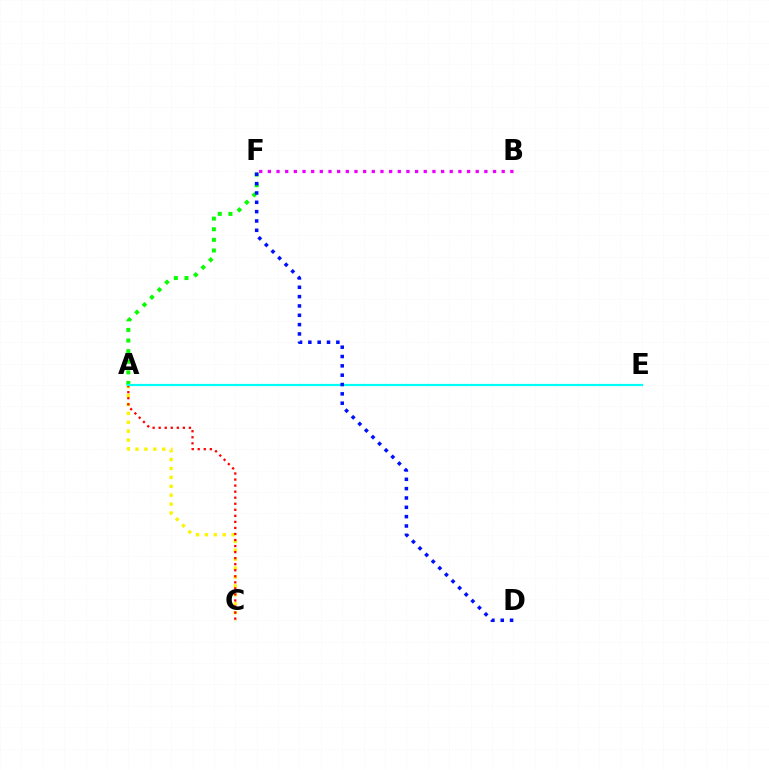{('A', 'C'): [{'color': '#fcf500', 'line_style': 'dotted', 'thickness': 2.42}, {'color': '#ff0000', 'line_style': 'dotted', 'thickness': 1.64}], ('A', 'F'): [{'color': '#08ff00', 'line_style': 'dotted', 'thickness': 2.88}], ('A', 'E'): [{'color': '#00fff6', 'line_style': 'solid', 'thickness': 1.59}], ('B', 'F'): [{'color': '#ee00ff', 'line_style': 'dotted', 'thickness': 2.35}], ('D', 'F'): [{'color': '#0010ff', 'line_style': 'dotted', 'thickness': 2.54}]}